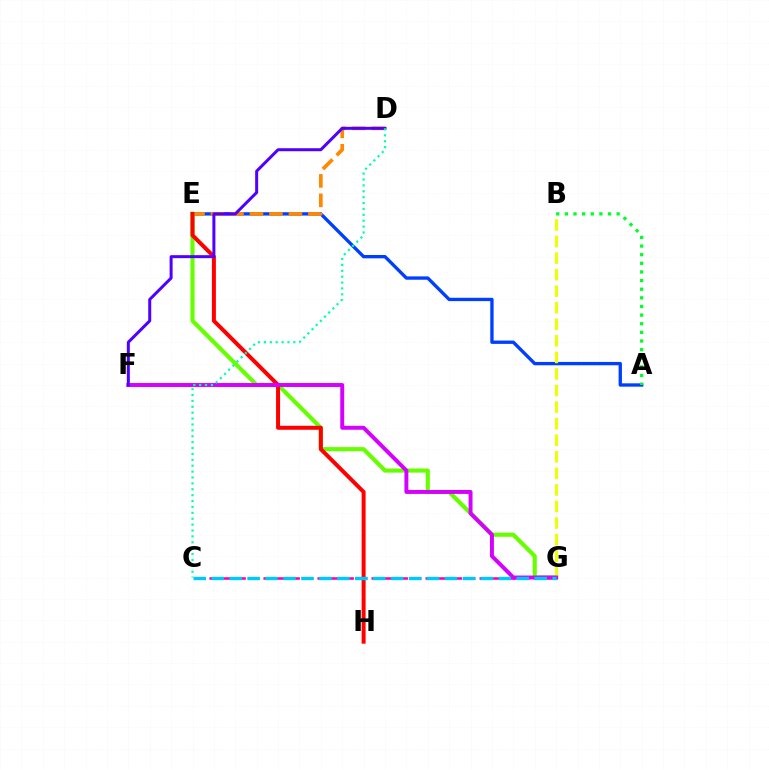{('A', 'E'): [{'color': '#003fff', 'line_style': 'solid', 'thickness': 2.4}], ('D', 'E'): [{'color': '#ff8800', 'line_style': 'dashed', 'thickness': 2.65}], ('C', 'G'): [{'color': '#ff00a0', 'line_style': 'dashed', 'thickness': 1.83}, {'color': '#00c7ff', 'line_style': 'dashed', 'thickness': 2.44}], ('E', 'G'): [{'color': '#66ff00', 'line_style': 'solid', 'thickness': 2.97}], ('E', 'H'): [{'color': '#ff0000', 'line_style': 'solid', 'thickness': 2.88}], ('B', 'G'): [{'color': '#eeff00', 'line_style': 'dashed', 'thickness': 2.25}], ('F', 'G'): [{'color': '#d600ff', 'line_style': 'solid', 'thickness': 2.83}], ('D', 'F'): [{'color': '#4f00ff', 'line_style': 'solid', 'thickness': 2.16}], ('A', 'B'): [{'color': '#00ff27', 'line_style': 'dotted', 'thickness': 2.34}], ('C', 'D'): [{'color': '#00ffaf', 'line_style': 'dotted', 'thickness': 1.6}]}